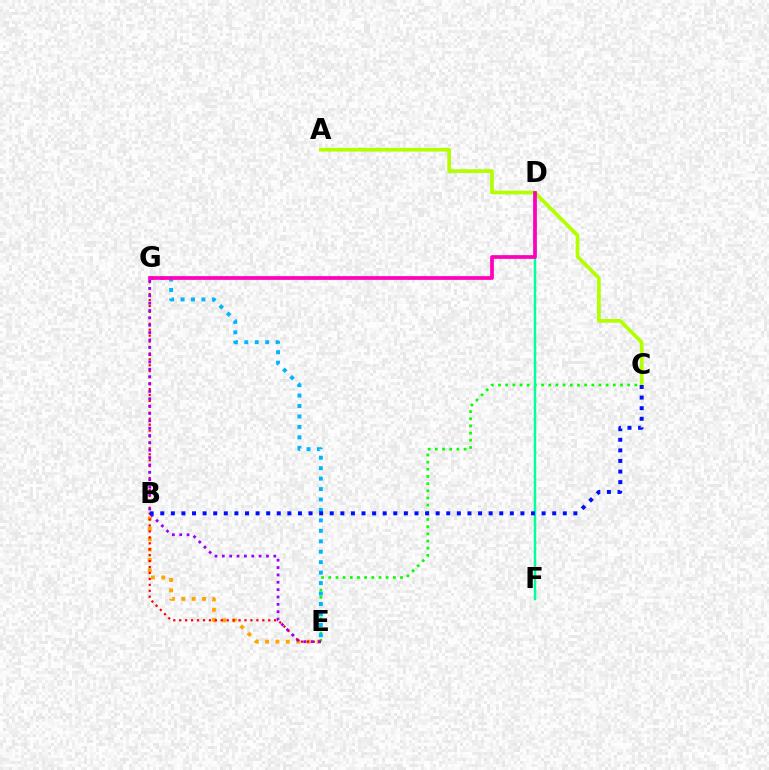{('C', 'E'): [{'color': '#08ff00', 'line_style': 'dotted', 'thickness': 1.95}], ('A', 'C'): [{'color': '#b3ff00', 'line_style': 'solid', 'thickness': 2.68}], ('B', 'E'): [{'color': '#ffa500', 'line_style': 'dotted', 'thickness': 2.82}], ('D', 'F'): [{'color': '#00ff9d', 'line_style': 'solid', 'thickness': 1.78}], ('E', 'G'): [{'color': '#ff0000', 'line_style': 'dotted', 'thickness': 1.61}, {'color': '#9b00ff', 'line_style': 'dotted', 'thickness': 2.0}, {'color': '#00b5ff', 'line_style': 'dotted', 'thickness': 2.84}], ('D', 'G'): [{'color': '#ff00bd', 'line_style': 'solid', 'thickness': 2.68}], ('B', 'C'): [{'color': '#0010ff', 'line_style': 'dotted', 'thickness': 2.88}]}